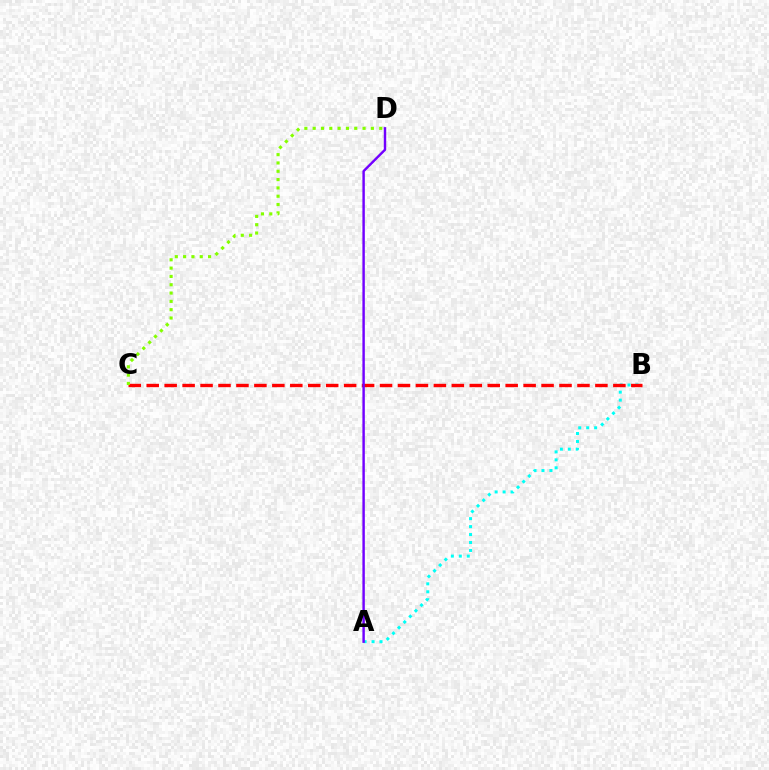{('A', 'B'): [{'color': '#00fff6', 'line_style': 'dotted', 'thickness': 2.16}], ('B', 'C'): [{'color': '#ff0000', 'line_style': 'dashed', 'thickness': 2.44}], ('C', 'D'): [{'color': '#84ff00', 'line_style': 'dotted', 'thickness': 2.26}], ('A', 'D'): [{'color': '#7200ff', 'line_style': 'solid', 'thickness': 1.75}]}